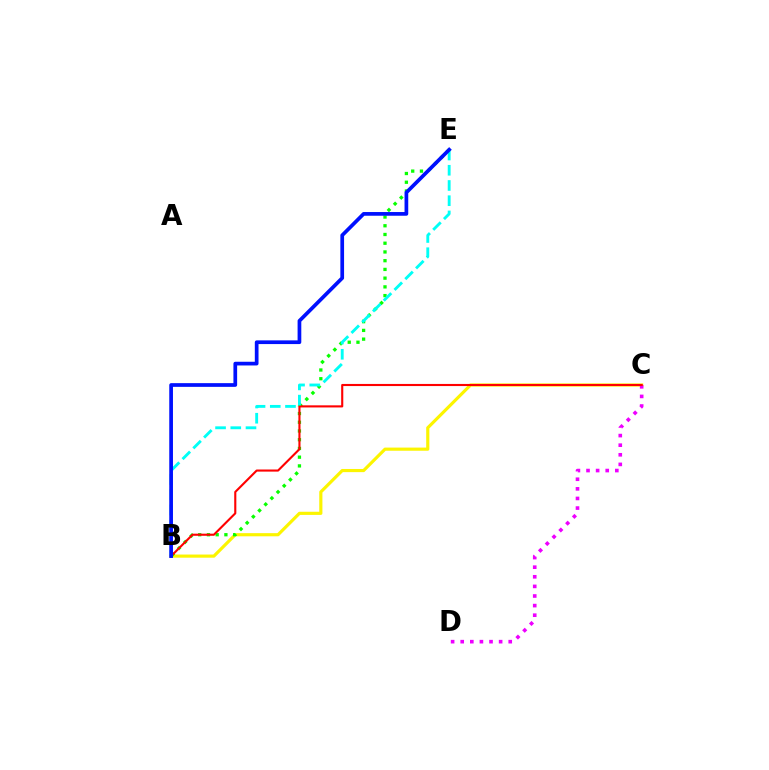{('B', 'C'): [{'color': '#fcf500', 'line_style': 'solid', 'thickness': 2.27}, {'color': '#ff0000', 'line_style': 'solid', 'thickness': 1.52}], ('B', 'E'): [{'color': '#08ff00', 'line_style': 'dotted', 'thickness': 2.37}, {'color': '#00fff6', 'line_style': 'dashed', 'thickness': 2.07}, {'color': '#0010ff', 'line_style': 'solid', 'thickness': 2.67}], ('C', 'D'): [{'color': '#ee00ff', 'line_style': 'dotted', 'thickness': 2.61}]}